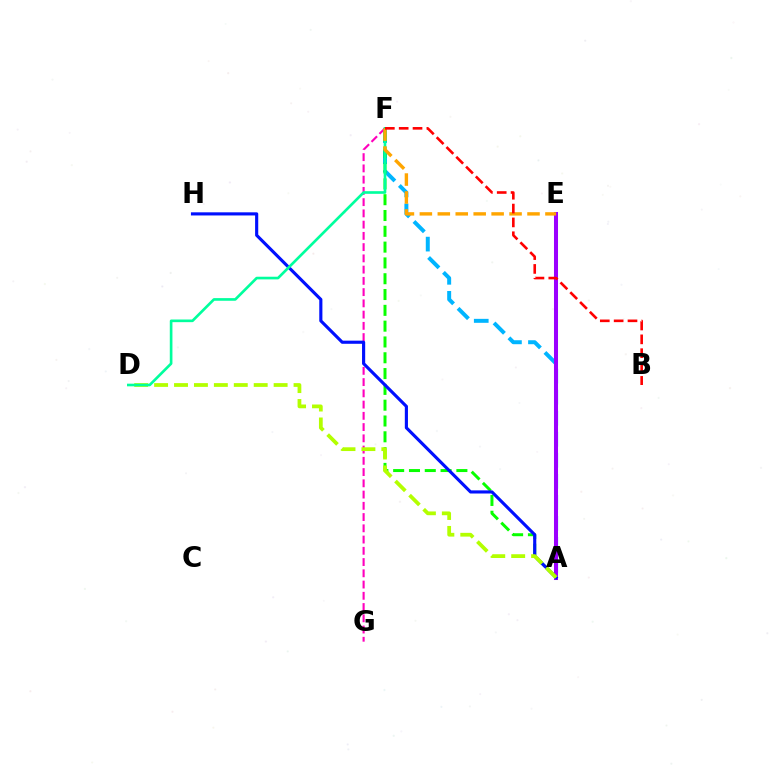{('A', 'F'): [{'color': '#00b5ff', 'line_style': 'dashed', 'thickness': 2.86}, {'color': '#08ff00', 'line_style': 'dashed', 'thickness': 2.15}], ('F', 'G'): [{'color': '#ff00bd', 'line_style': 'dashed', 'thickness': 1.53}], ('A', 'E'): [{'color': '#9b00ff', 'line_style': 'solid', 'thickness': 2.9}], ('A', 'H'): [{'color': '#0010ff', 'line_style': 'solid', 'thickness': 2.26}], ('A', 'D'): [{'color': '#b3ff00', 'line_style': 'dashed', 'thickness': 2.71}], ('D', 'F'): [{'color': '#00ff9d', 'line_style': 'solid', 'thickness': 1.91}], ('E', 'F'): [{'color': '#ffa500', 'line_style': 'dashed', 'thickness': 2.44}], ('B', 'F'): [{'color': '#ff0000', 'line_style': 'dashed', 'thickness': 1.88}]}